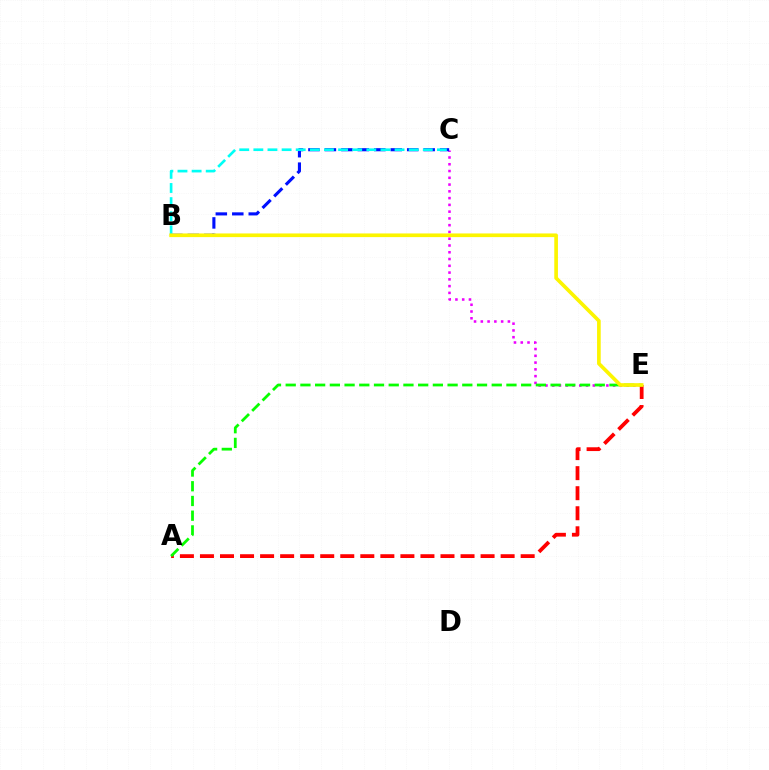{('C', 'E'): [{'color': '#ee00ff', 'line_style': 'dotted', 'thickness': 1.84}], ('B', 'C'): [{'color': '#0010ff', 'line_style': 'dashed', 'thickness': 2.24}, {'color': '#00fff6', 'line_style': 'dashed', 'thickness': 1.92}], ('A', 'E'): [{'color': '#ff0000', 'line_style': 'dashed', 'thickness': 2.72}, {'color': '#08ff00', 'line_style': 'dashed', 'thickness': 2.0}], ('B', 'E'): [{'color': '#fcf500', 'line_style': 'solid', 'thickness': 2.64}]}